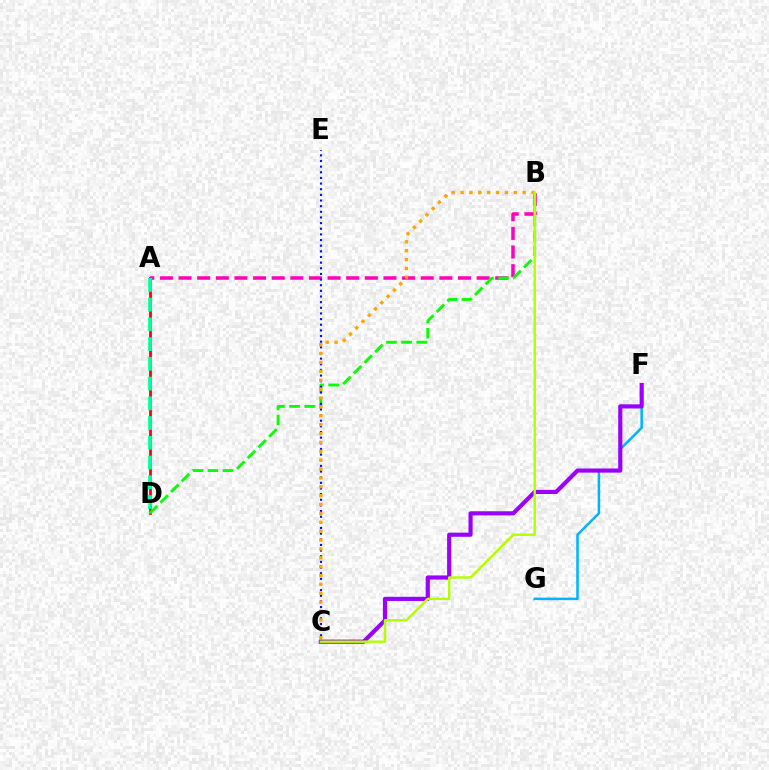{('A', 'D'): [{'color': '#ff0000', 'line_style': 'solid', 'thickness': 2.0}, {'color': '#00ff9d', 'line_style': 'dashed', 'thickness': 2.68}], ('A', 'B'): [{'color': '#ff00bd', 'line_style': 'dashed', 'thickness': 2.53}], ('B', 'D'): [{'color': '#08ff00', 'line_style': 'dashed', 'thickness': 2.05}], ('F', 'G'): [{'color': '#00b5ff', 'line_style': 'solid', 'thickness': 1.83}], ('C', 'F'): [{'color': '#9b00ff', 'line_style': 'solid', 'thickness': 2.99}], ('C', 'E'): [{'color': '#0010ff', 'line_style': 'dotted', 'thickness': 1.53}], ('B', 'C'): [{'color': '#ffa500', 'line_style': 'dotted', 'thickness': 2.41}, {'color': '#b3ff00', 'line_style': 'solid', 'thickness': 1.75}]}